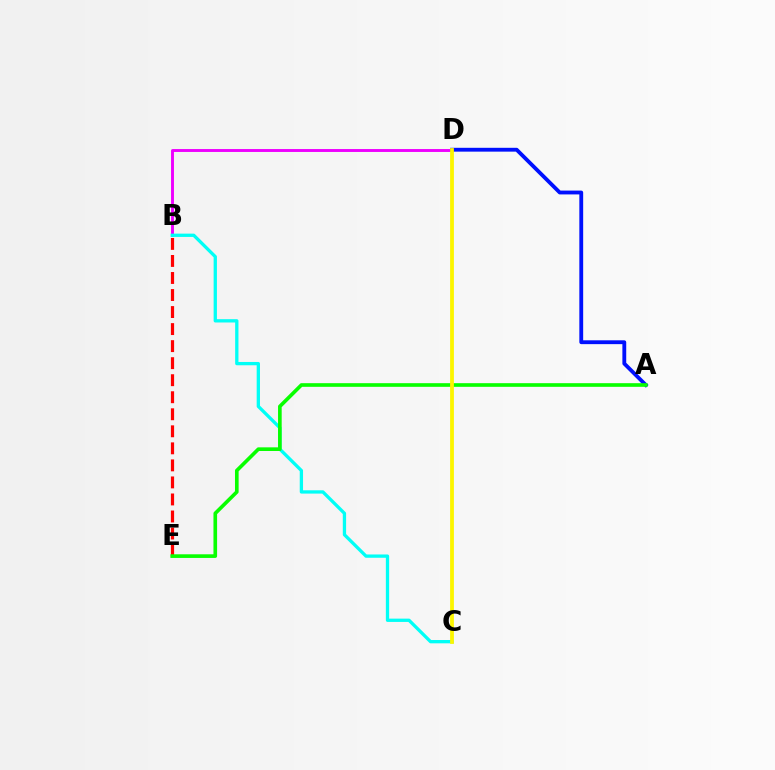{('B', 'E'): [{'color': '#ff0000', 'line_style': 'dashed', 'thickness': 2.31}], ('B', 'D'): [{'color': '#ee00ff', 'line_style': 'solid', 'thickness': 2.1}], ('A', 'D'): [{'color': '#0010ff', 'line_style': 'solid', 'thickness': 2.76}], ('B', 'C'): [{'color': '#00fff6', 'line_style': 'solid', 'thickness': 2.38}], ('A', 'E'): [{'color': '#08ff00', 'line_style': 'solid', 'thickness': 2.62}], ('C', 'D'): [{'color': '#fcf500', 'line_style': 'solid', 'thickness': 2.73}]}